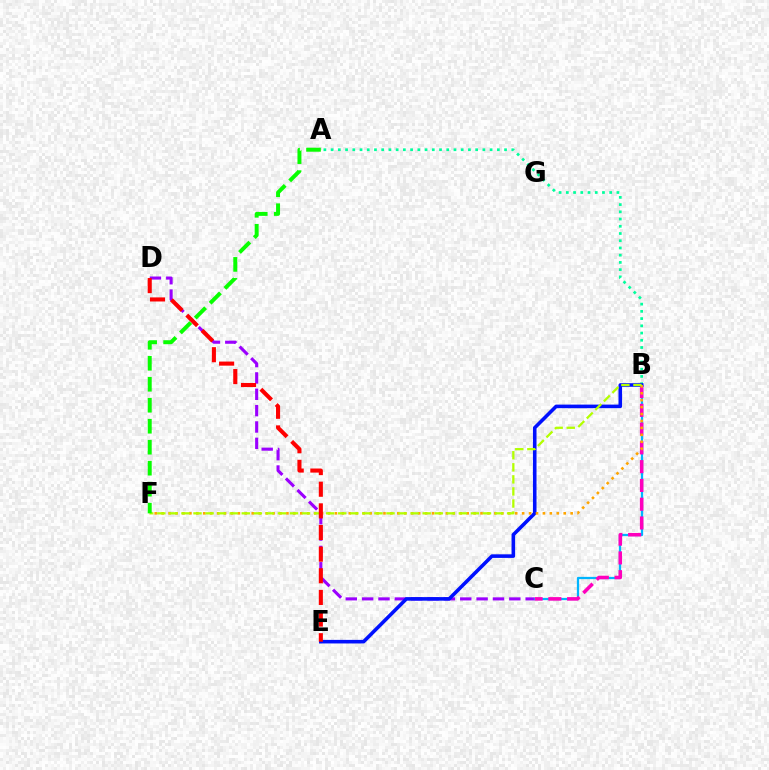{('C', 'D'): [{'color': '#9b00ff', 'line_style': 'dashed', 'thickness': 2.22}], ('B', 'C'): [{'color': '#00b5ff', 'line_style': 'solid', 'thickness': 1.62}, {'color': '#ff00bd', 'line_style': 'dashed', 'thickness': 2.55}], ('A', 'B'): [{'color': '#00ff9d', 'line_style': 'dotted', 'thickness': 1.96}], ('B', 'E'): [{'color': '#0010ff', 'line_style': 'solid', 'thickness': 2.58}], ('B', 'F'): [{'color': '#ffa500', 'line_style': 'dotted', 'thickness': 1.88}, {'color': '#b3ff00', 'line_style': 'dashed', 'thickness': 1.64}], ('D', 'E'): [{'color': '#ff0000', 'line_style': 'dashed', 'thickness': 2.94}], ('A', 'F'): [{'color': '#08ff00', 'line_style': 'dashed', 'thickness': 2.85}]}